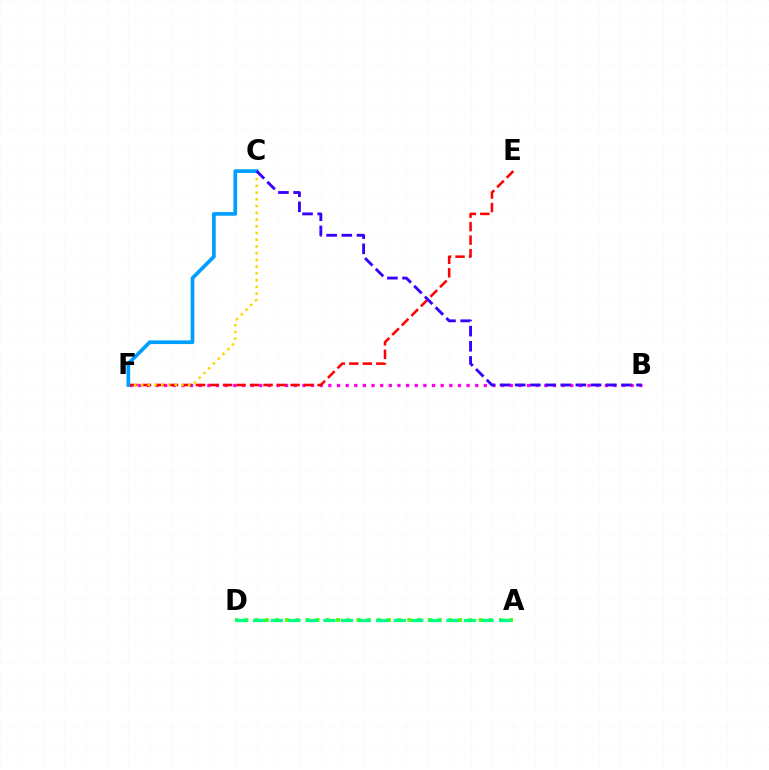{('B', 'F'): [{'color': '#ff00ed', 'line_style': 'dotted', 'thickness': 2.35}], ('E', 'F'): [{'color': '#ff0000', 'line_style': 'dashed', 'thickness': 1.84}], ('C', 'F'): [{'color': '#ffd500', 'line_style': 'dotted', 'thickness': 1.83}, {'color': '#009eff', 'line_style': 'solid', 'thickness': 2.66}], ('A', 'D'): [{'color': '#4fff00', 'line_style': 'dotted', 'thickness': 2.77}, {'color': '#00ff86', 'line_style': 'dashed', 'thickness': 2.39}], ('B', 'C'): [{'color': '#3700ff', 'line_style': 'dashed', 'thickness': 2.06}]}